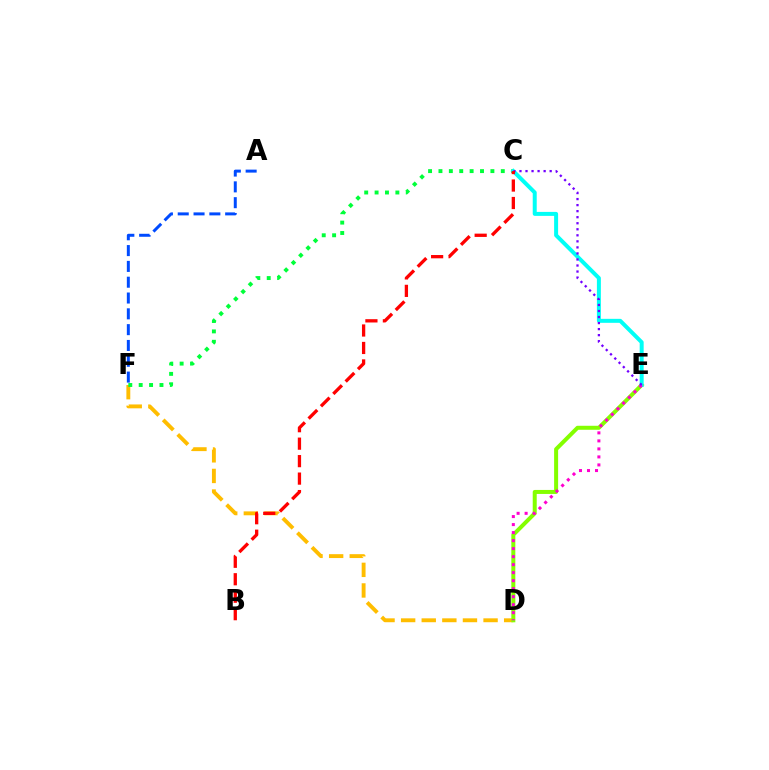{('D', 'F'): [{'color': '#ffbd00', 'line_style': 'dashed', 'thickness': 2.8}], ('A', 'F'): [{'color': '#004bff', 'line_style': 'dashed', 'thickness': 2.15}], ('C', 'F'): [{'color': '#00ff39', 'line_style': 'dotted', 'thickness': 2.82}], ('D', 'E'): [{'color': '#84ff00', 'line_style': 'solid', 'thickness': 2.88}, {'color': '#ff00cf', 'line_style': 'dotted', 'thickness': 2.18}], ('C', 'E'): [{'color': '#00fff6', 'line_style': 'solid', 'thickness': 2.87}, {'color': '#7200ff', 'line_style': 'dotted', 'thickness': 1.64}], ('B', 'C'): [{'color': '#ff0000', 'line_style': 'dashed', 'thickness': 2.37}]}